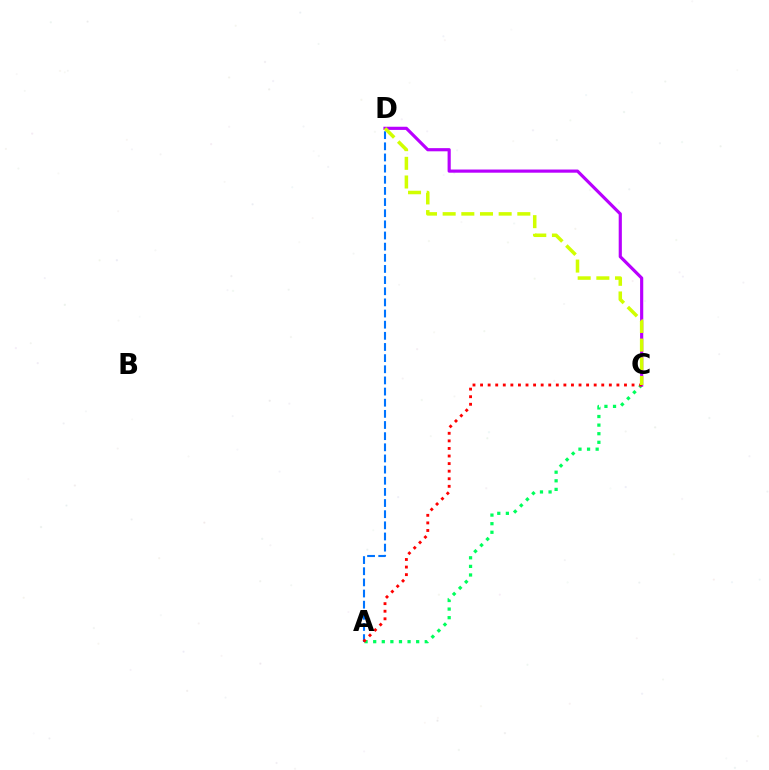{('A', 'C'): [{'color': '#00ff5c', 'line_style': 'dotted', 'thickness': 2.33}, {'color': '#ff0000', 'line_style': 'dotted', 'thickness': 2.06}], ('A', 'D'): [{'color': '#0074ff', 'line_style': 'dashed', 'thickness': 1.51}], ('C', 'D'): [{'color': '#b900ff', 'line_style': 'solid', 'thickness': 2.28}, {'color': '#d1ff00', 'line_style': 'dashed', 'thickness': 2.54}]}